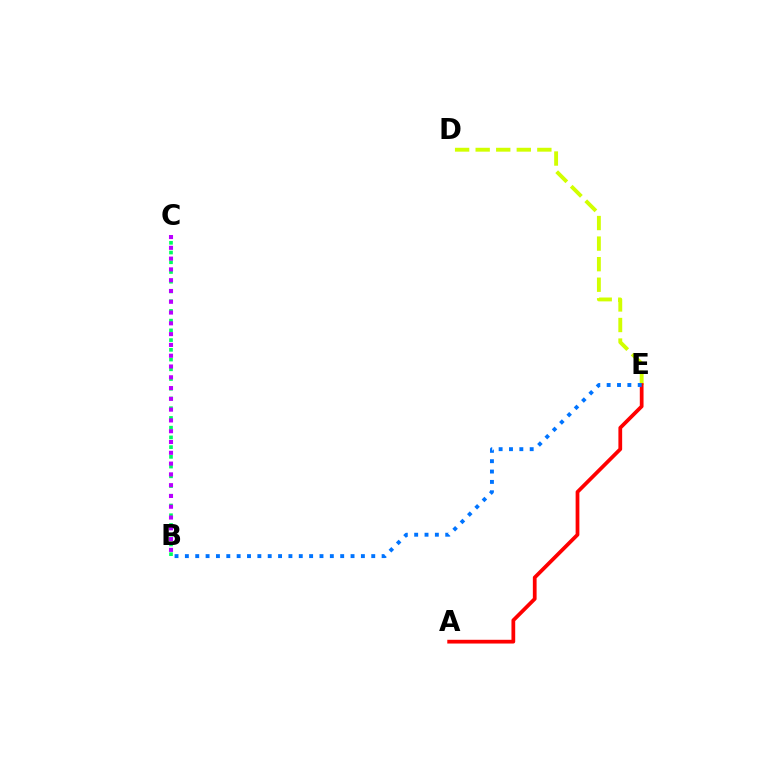{('B', 'C'): [{'color': '#00ff5c', 'line_style': 'dotted', 'thickness': 2.64}, {'color': '#b900ff', 'line_style': 'dotted', 'thickness': 2.93}], ('D', 'E'): [{'color': '#d1ff00', 'line_style': 'dashed', 'thickness': 2.79}], ('A', 'E'): [{'color': '#ff0000', 'line_style': 'solid', 'thickness': 2.7}], ('B', 'E'): [{'color': '#0074ff', 'line_style': 'dotted', 'thickness': 2.81}]}